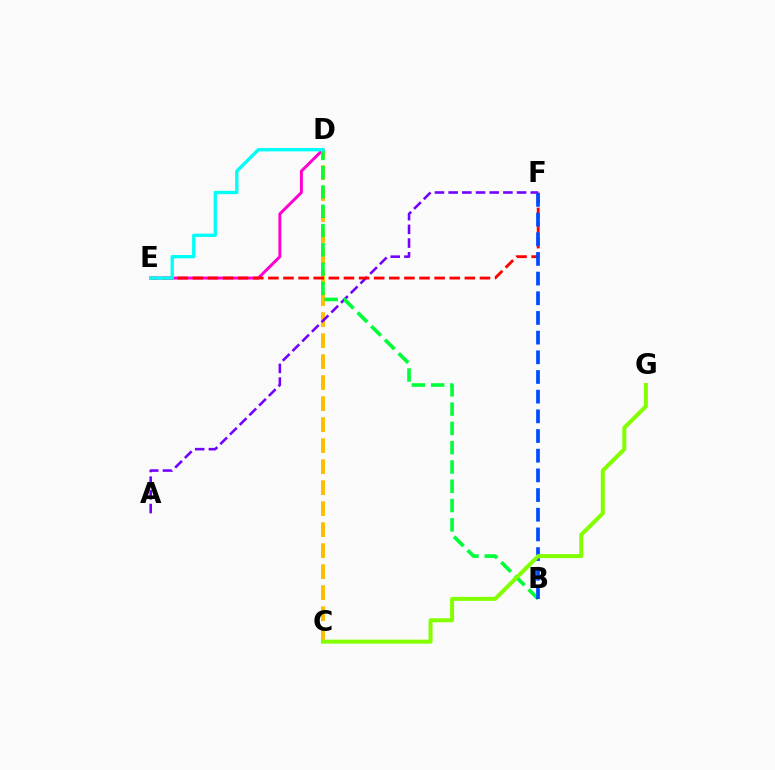{('D', 'E'): [{'color': '#ff00cf', 'line_style': 'solid', 'thickness': 2.12}, {'color': '#00fff6', 'line_style': 'solid', 'thickness': 2.39}], ('C', 'D'): [{'color': '#ffbd00', 'line_style': 'dashed', 'thickness': 2.85}], ('A', 'F'): [{'color': '#7200ff', 'line_style': 'dashed', 'thickness': 1.86}], ('E', 'F'): [{'color': '#ff0000', 'line_style': 'dashed', 'thickness': 2.05}], ('B', 'D'): [{'color': '#00ff39', 'line_style': 'dashed', 'thickness': 2.62}], ('B', 'F'): [{'color': '#004bff', 'line_style': 'dashed', 'thickness': 2.67}], ('C', 'G'): [{'color': '#84ff00', 'line_style': 'solid', 'thickness': 2.89}]}